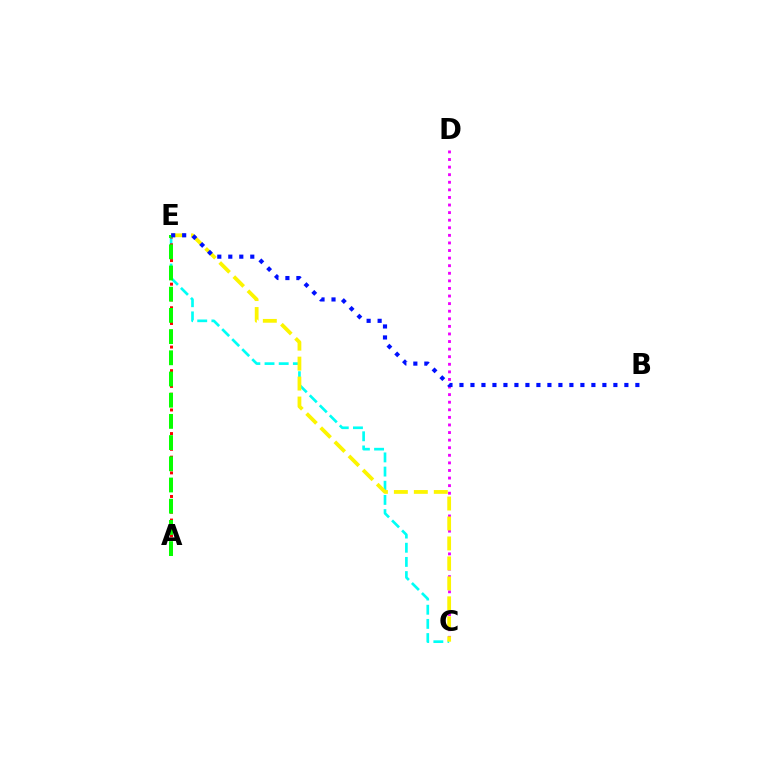{('C', 'E'): [{'color': '#00fff6', 'line_style': 'dashed', 'thickness': 1.93}, {'color': '#fcf500', 'line_style': 'dashed', 'thickness': 2.71}], ('C', 'D'): [{'color': '#ee00ff', 'line_style': 'dotted', 'thickness': 2.06}], ('A', 'E'): [{'color': '#ff0000', 'line_style': 'dotted', 'thickness': 2.14}, {'color': '#08ff00', 'line_style': 'dashed', 'thickness': 2.88}], ('B', 'E'): [{'color': '#0010ff', 'line_style': 'dotted', 'thickness': 2.99}]}